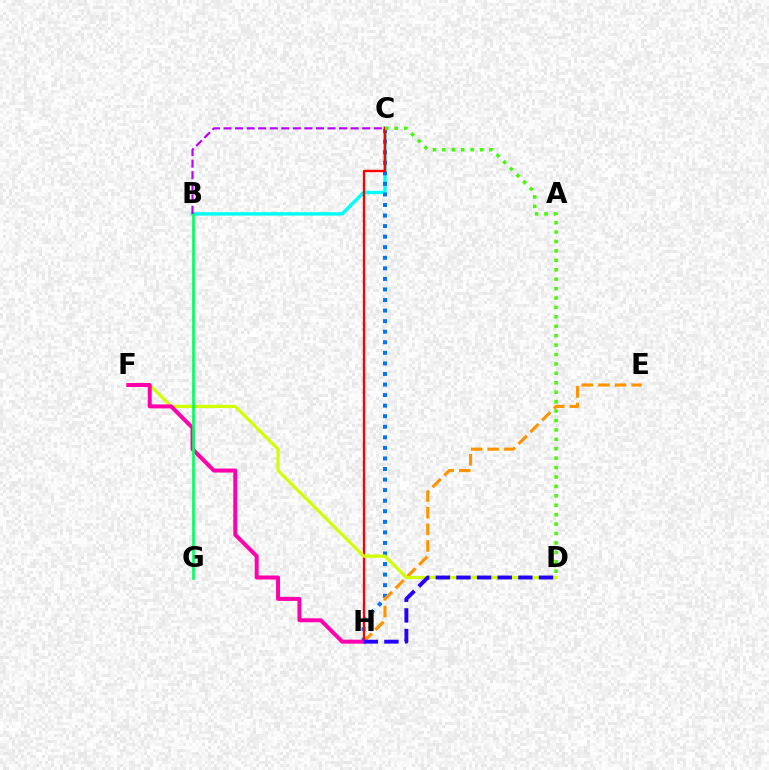{('B', 'C'): [{'color': '#00fff6', 'line_style': 'solid', 'thickness': 2.45}, {'color': '#b900ff', 'line_style': 'dashed', 'thickness': 1.57}], ('C', 'H'): [{'color': '#0074ff', 'line_style': 'dotted', 'thickness': 2.87}, {'color': '#ff0000', 'line_style': 'solid', 'thickness': 1.7}], ('E', 'H'): [{'color': '#ff9400', 'line_style': 'dashed', 'thickness': 2.26}], ('D', 'F'): [{'color': '#d1ff00', 'line_style': 'solid', 'thickness': 2.29}], ('C', 'D'): [{'color': '#3dff00', 'line_style': 'dotted', 'thickness': 2.56}], ('F', 'H'): [{'color': '#ff00ac', 'line_style': 'solid', 'thickness': 2.88}], ('B', 'G'): [{'color': '#00ff5c', 'line_style': 'solid', 'thickness': 1.89}], ('D', 'H'): [{'color': '#2500ff', 'line_style': 'dashed', 'thickness': 2.8}]}